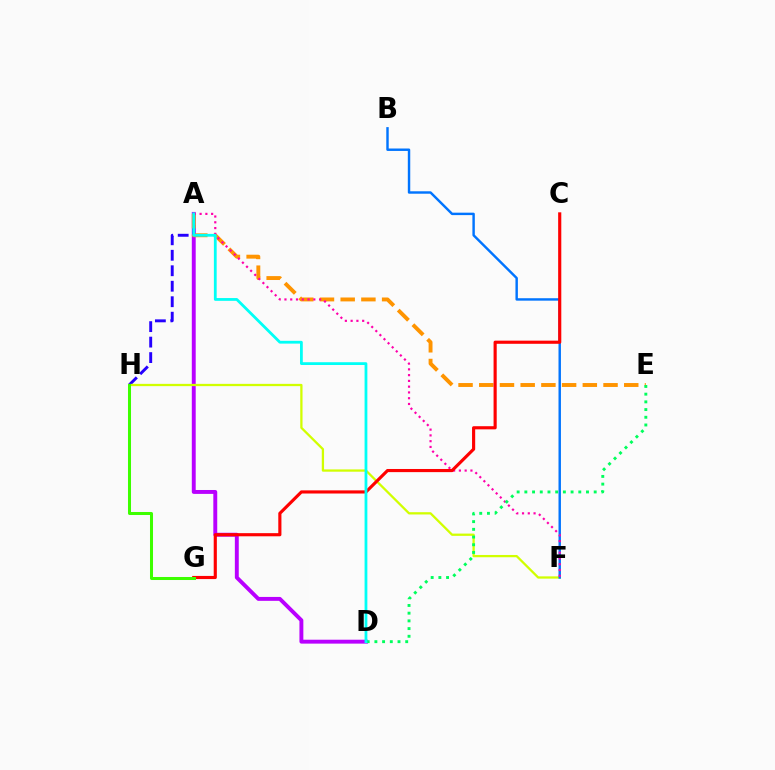{('A', 'D'): [{'color': '#b900ff', 'line_style': 'solid', 'thickness': 2.81}, {'color': '#00fff6', 'line_style': 'solid', 'thickness': 2.0}], ('A', 'H'): [{'color': '#2500ff', 'line_style': 'dashed', 'thickness': 2.1}], ('F', 'H'): [{'color': '#d1ff00', 'line_style': 'solid', 'thickness': 1.64}], ('A', 'E'): [{'color': '#ff9400', 'line_style': 'dashed', 'thickness': 2.81}], ('B', 'F'): [{'color': '#0074ff', 'line_style': 'solid', 'thickness': 1.75}], ('A', 'F'): [{'color': '#ff00ac', 'line_style': 'dotted', 'thickness': 1.57}], ('C', 'G'): [{'color': '#ff0000', 'line_style': 'solid', 'thickness': 2.26}], ('D', 'E'): [{'color': '#00ff5c', 'line_style': 'dotted', 'thickness': 2.09}], ('G', 'H'): [{'color': '#3dff00', 'line_style': 'solid', 'thickness': 2.18}]}